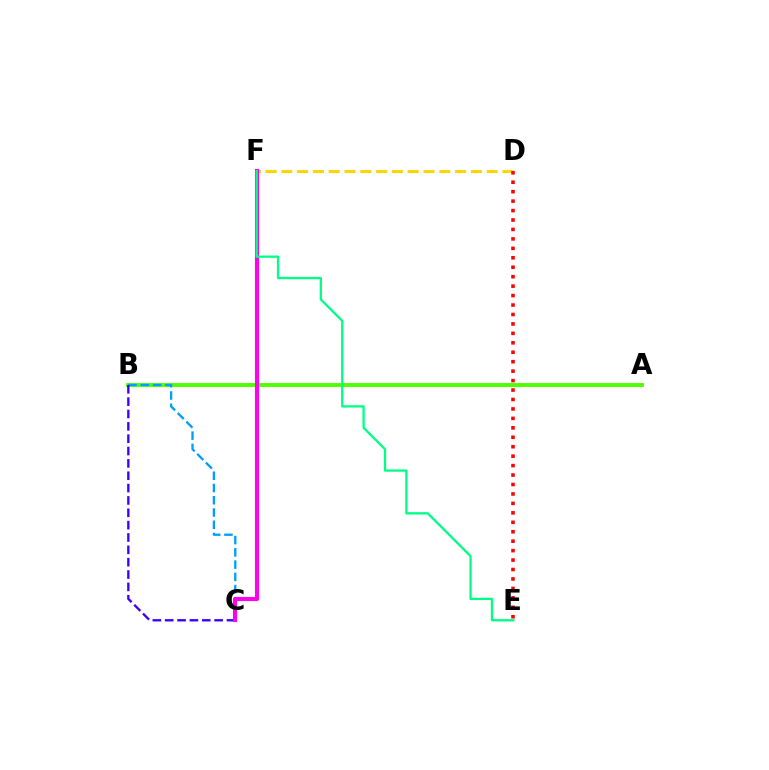{('A', 'B'): [{'color': '#4fff00', 'line_style': 'solid', 'thickness': 2.81}], ('D', 'F'): [{'color': '#ffd500', 'line_style': 'dashed', 'thickness': 2.15}], ('B', 'C'): [{'color': '#009eff', 'line_style': 'dashed', 'thickness': 1.66}, {'color': '#3700ff', 'line_style': 'dashed', 'thickness': 1.68}], ('C', 'F'): [{'color': '#ff00ed', 'line_style': 'solid', 'thickness': 2.94}], ('E', 'F'): [{'color': '#00ff86', 'line_style': 'solid', 'thickness': 1.65}], ('D', 'E'): [{'color': '#ff0000', 'line_style': 'dotted', 'thickness': 2.57}]}